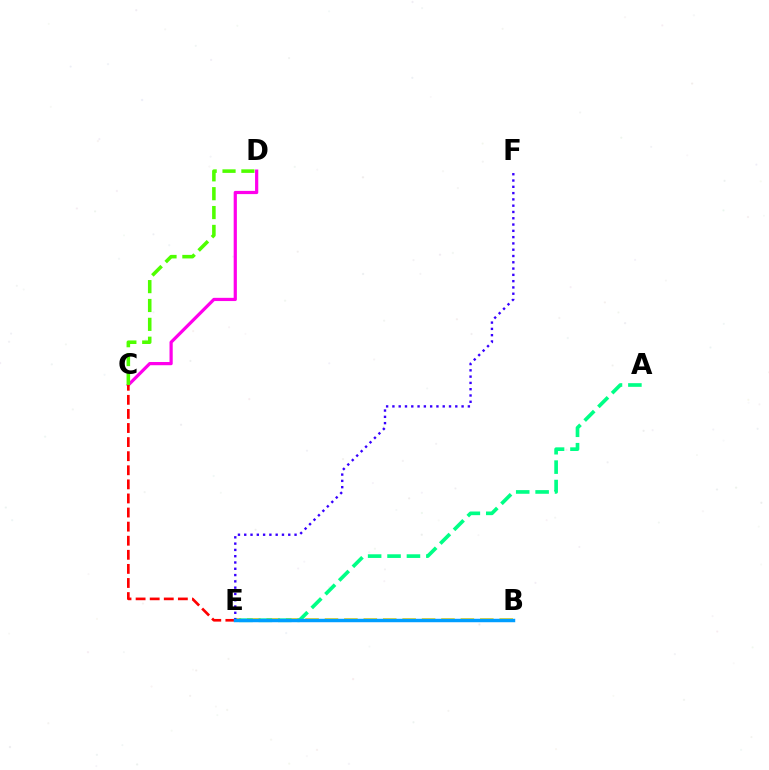{('C', 'D'): [{'color': '#ff00ed', 'line_style': 'solid', 'thickness': 2.31}, {'color': '#4fff00', 'line_style': 'dashed', 'thickness': 2.56}], ('B', 'E'): [{'color': '#ffd500', 'line_style': 'dashed', 'thickness': 2.64}, {'color': '#009eff', 'line_style': 'solid', 'thickness': 2.49}], ('E', 'F'): [{'color': '#3700ff', 'line_style': 'dotted', 'thickness': 1.71}], ('C', 'E'): [{'color': '#ff0000', 'line_style': 'dashed', 'thickness': 1.91}], ('A', 'E'): [{'color': '#00ff86', 'line_style': 'dashed', 'thickness': 2.64}]}